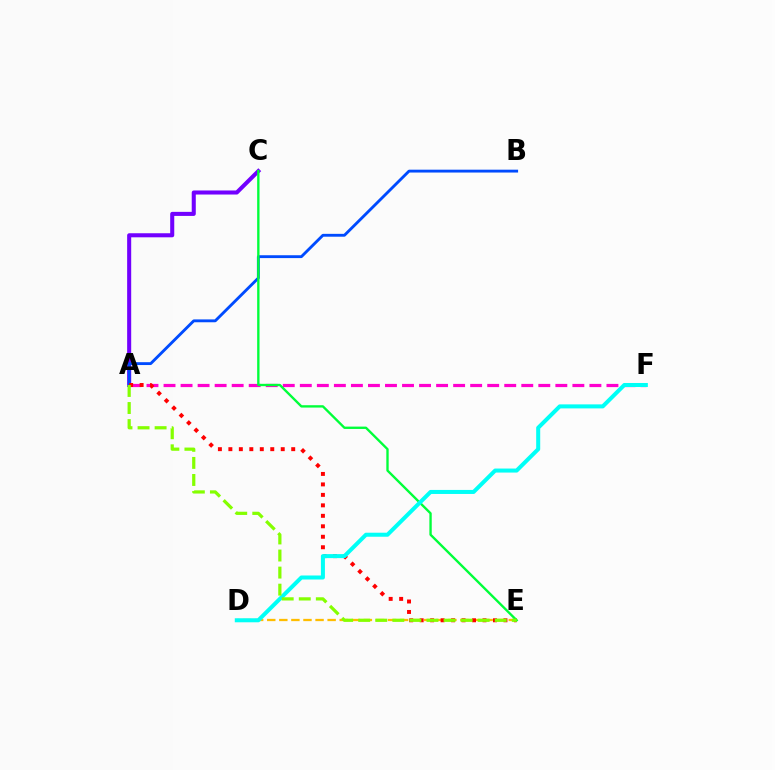{('A', 'F'): [{'color': '#ff00cf', 'line_style': 'dashed', 'thickness': 2.31}], ('A', 'C'): [{'color': '#7200ff', 'line_style': 'solid', 'thickness': 2.92}], ('D', 'E'): [{'color': '#ffbd00', 'line_style': 'dashed', 'thickness': 1.64}], ('A', 'B'): [{'color': '#004bff', 'line_style': 'solid', 'thickness': 2.06}], ('A', 'E'): [{'color': '#ff0000', 'line_style': 'dotted', 'thickness': 2.85}, {'color': '#84ff00', 'line_style': 'dashed', 'thickness': 2.32}], ('C', 'E'): [{'color': '#00ff39', 'line_style': 'solid', 'thickness': 1.7}], ('D', 'F'): [{'color': '#00fff6', 'line_style': 'solid', 'thickness': 2.9}]}